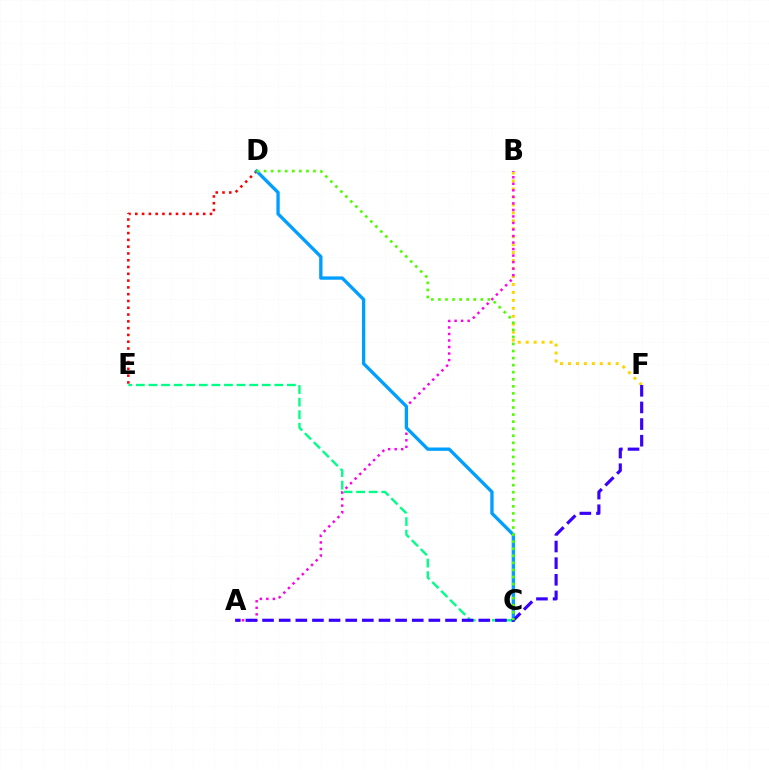{('B', 'F'): [{'color': '#ffd500', 'line_style': 'dotted', 'thickness': 2.16}], ('D', 'E'): [{'color': '#ff0000', 'line_style': 'dotted', 'thickness': 1.84}], ('C', 'E'): [{'color': '#00ff86', 'line_style': 'dashed', 'thickness': 1.71}], ('A', 'B'): [{'color': '#ff00ed', 'line_style': 'dotted', 'thickness': 1.77}], ('C', 'D'): [{'color': '#009eff', 'line_style': 'solid', 'thickness': 2.39}, {'color': '#4fff00', 'line_style': 'dotted', 'thickness': 1.92}], ('A', 'F'): [{'color': '#3700ff', 'line_style': 'dashed', 'thickness': 2.26}]}